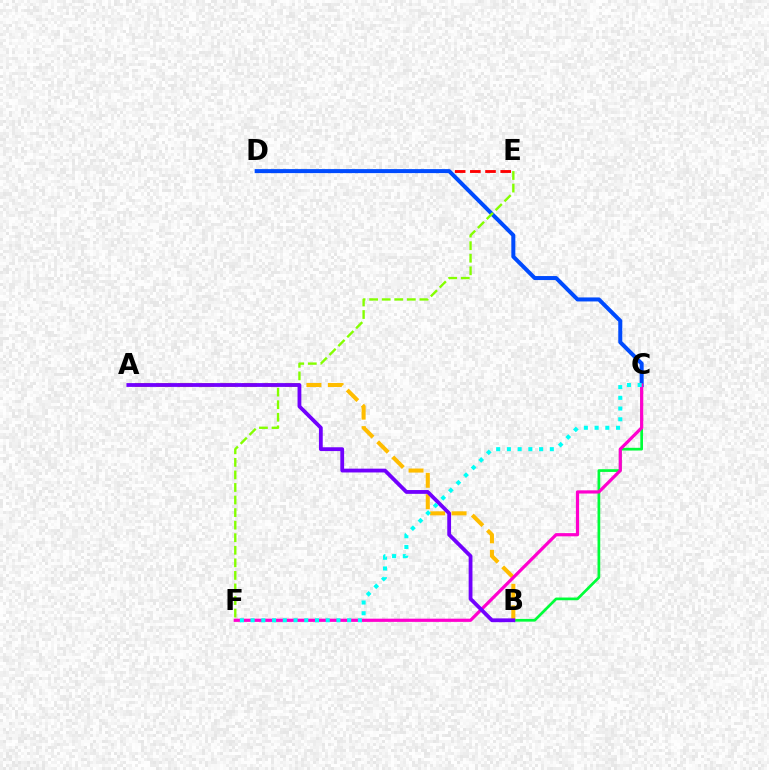{('B', 'C'): [{'color': '#00ff39', 'line_style': 'solid', 'thickness': 1.95}], ('A', 'B'): [{'color': '#ffbd00', 'line_style': 'dashed', 'thickness': 2.91}, {'color': '#7200ff', 'line_style': 'solid', 'thickness': 2.74}], ('D', 'E'): [{'color': '#ff0000', 'line_style': 'dashed', 'thickness': 2.06}], ('C', 'D'): [{'color': '#004bff', 'line_style': 'solid', 'thickness': 2.88}], ('E', 'F'): [{'color': '#84ff00', 'line_style': 'dashed', 'thickness': 1.71}], ('C', 'F'): [{'color': '#ff00cf', 'line_style': 'solid', 'thickness': 2.3}, {'color': '#00fff6', 'line_style': 'dotted', 'thickness': 2.91}]}